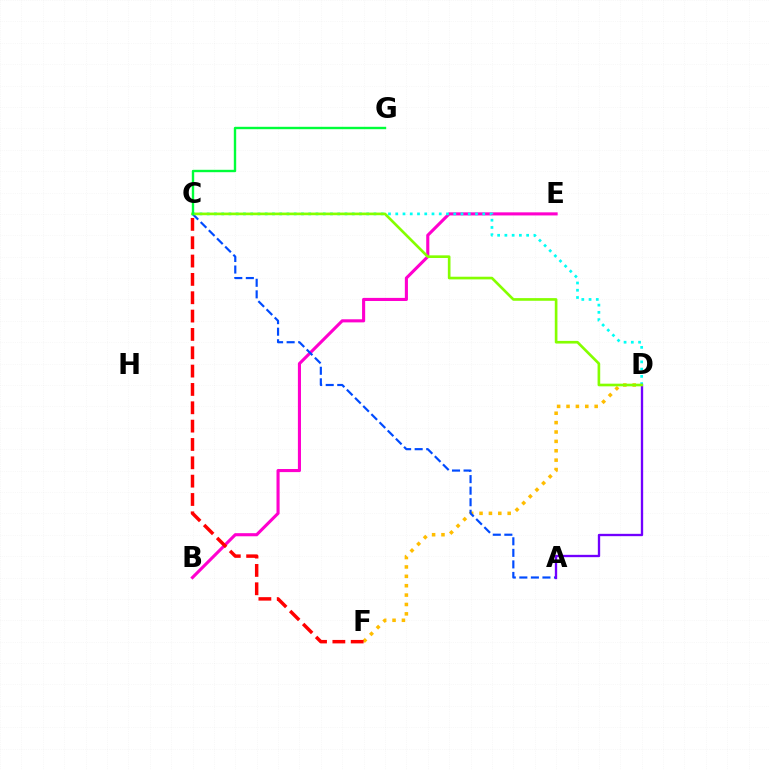{('B', 'E'): [{'color': '#ff00cf', 'line_style': 'solid', 'thickness': 2.23}], ('D', 'F'): [{'color': '#ffbd00', 'line_style': 'dotted', 'thickness': 2.55}], ('C', 'D'): [{'color': '#00fff6', 'line_style': 'dotted', 'thickness': 1.97}, {'color': '#84ff00', 'line_style': 'solid', 'thickness': 1.91}], ('A', 'C'): [{'color': '#004bff', 'line_style': 'dashed', 'thickness': 1.57}], ('A', 'D'): [{'color': '#7200ff', 'line_style': 'solid', 'thickness': 1.68}], ('C', 'G'): [{'color': '#00ff39', 'line_style': 'solid', 'thickness': 1.72}], ('C', 'F'): [{'color': '#ff0000', 'line_style': 'dashed', 'thickness': 2.49}]}